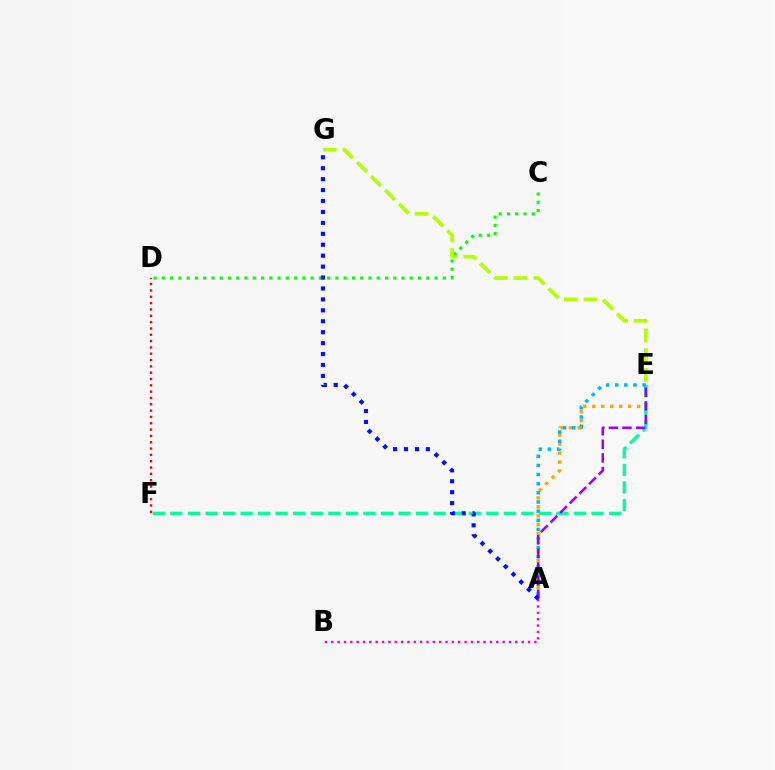{('A', 'E'): [{'color': '#ffa500', 'line_style': 'dotted', 'thickness': 2.44}, {'color': '#00b5ff', 'line_style': 'dotted', 'thickness': 2.48}, {'color': '#9b00ff', 'line_style': 'dashed', 'thickness': 1.85}], ('C', 'D'): [{'color': '#08ff00', 'line_style': 'dotted', 'thickness': 2.25}], ('E', 'F'): [{'color': '#00ff9d', 'line_style': 'dashed', 'thickness': 2.38}], ('E', 'G'): [{'color': '#b3ff00', 'line_style': 'dashed', 'thickness': 2.68}], ('A', 'B'): [{'color': '#ff00bd', 'line_style': 'dotted', 'thickness': 1.72}], ('D', 'F'): [{'color': '#ff0000', 'line_style': 'dotted', 'thickness': 1.72}], ('A', 'G'): [{'color': '#0010ff', 'line_style': 'dotted', 'thickness': 2.97}]}